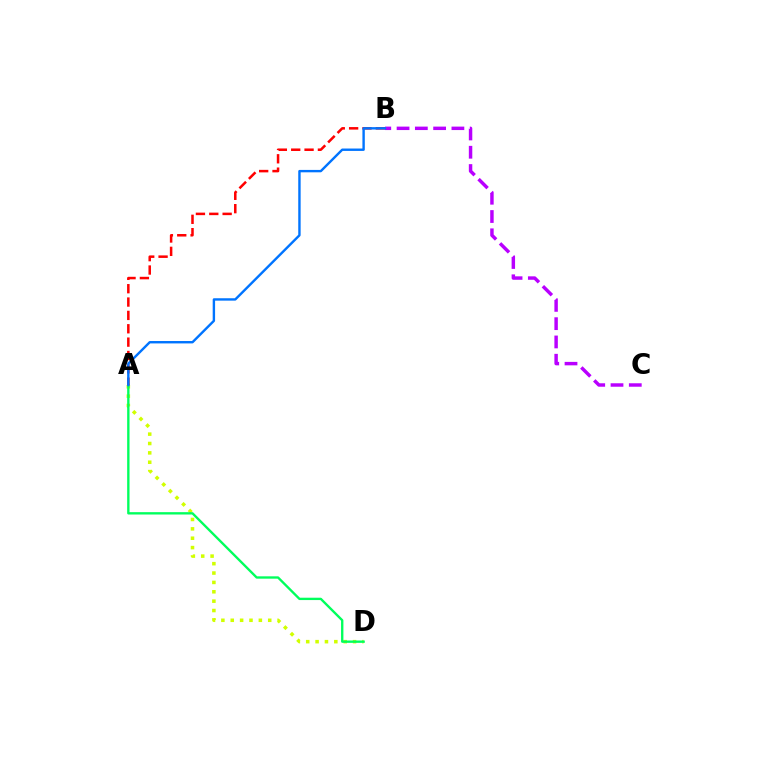{('A', 'D'): [{'color': '#d1ff00', 'line_style': 'dotted', 'thickness': 2.55}, {'color': '#00ff5c', 'line_style': 'solid', 'thickness': 1.69}], ('B', 'C'): [{'color': '#b900ff', 'line_style': 'dashed', 'thickness': 2.48}], ('A', 'B'): [{'color': '#ff0000', 'line_style': 'dashed', 'thickness': 1.81}, {'color': '#0074ff', 'line_style': 'solid', 'thickness': 1.73}]}